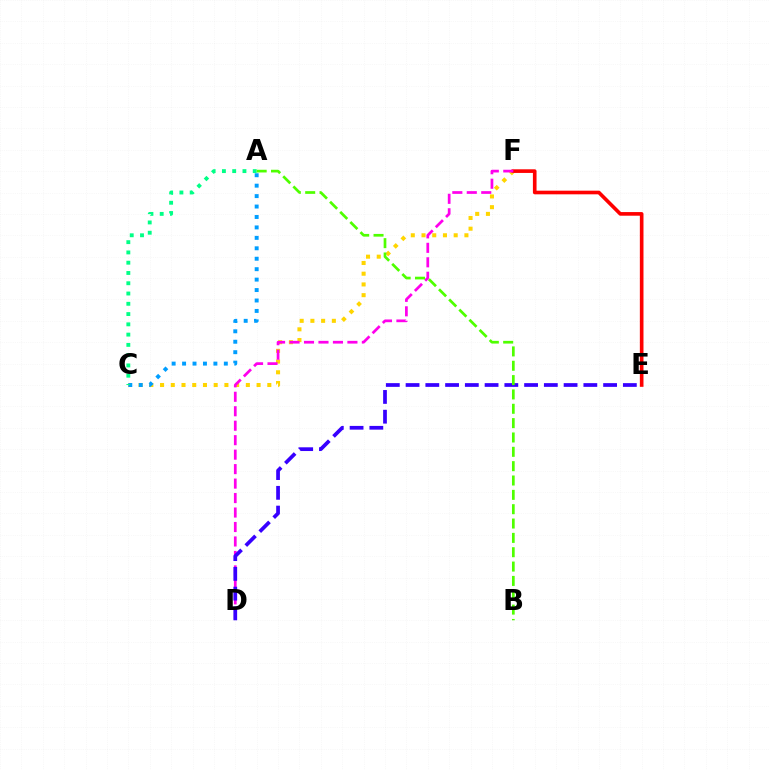{('C', 'F'): [{'color': '#ffd500', 'line_style': 'dotted', 'thickness': 2.91}], ('A', 'C'): [{'color': '#009eff', 'line_style': 'dotted', 'thickness': 2.84}, {'color': '#00ff86', 'line_style': 'dotted', 'thickness': 2.79}], ('E', 'F'): [{'color': '#ff0000', 'line_style': 'solid', 'thickness': 2.62}], ('D', 'F'): [{'color': '#ff00ed', 'line_style': 'dashed', 'thickness': 1.97}], ('D', 'E'): [{'color': '#3700ff', 'line_style': 'dashed', 'thickness': 2.68}], ('A', 'B'): [{'color': '#4fff00', 'line_style': 'dashed', 'thickness': 1.95}]}